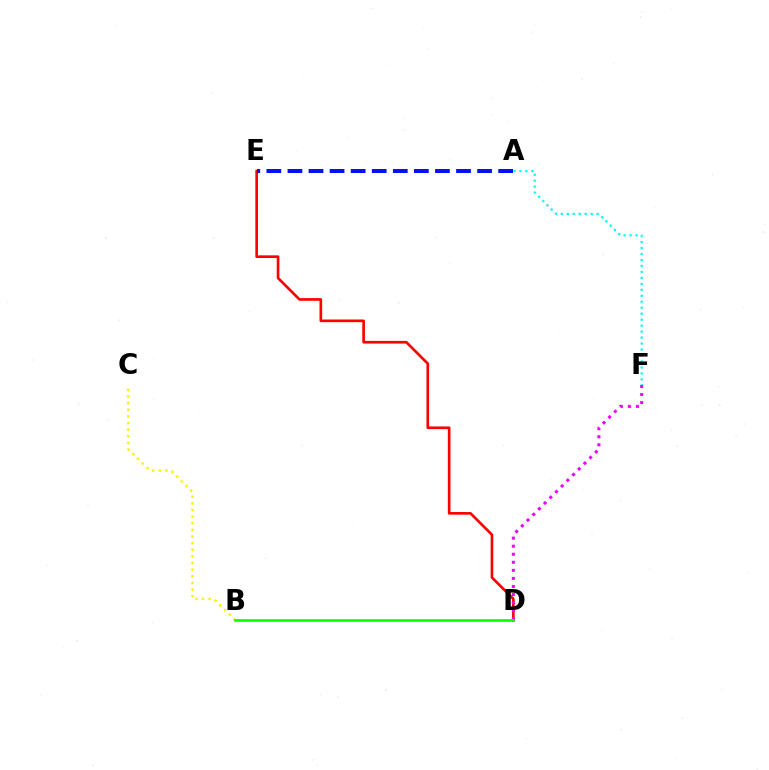{('D', 'E'): [{'color': '#ff0000', 'line_style': 'solid', 'thickness': 1.92}], ('D', 'F'): [{'color': '#ee00ff', 'line_style': 'dotted', 'thickness': 2.19}], ('B', 'C'): [{'color': '#fcf500', 'line_style': 'dotted', 'thickness': 1.8}], ('A', 'E'): [{'color': '#0010ff', 'line_style': 'dashed', 'thickness': 2.86}], ('A', 'F'): [{'color': '#00fff6', 'line_style': 'dotted', 'thickness': 1.62}], ('B', 'D'): [{'color': '#08ff00', 'line_style': 'solid', 'thickness': 1.87}]}